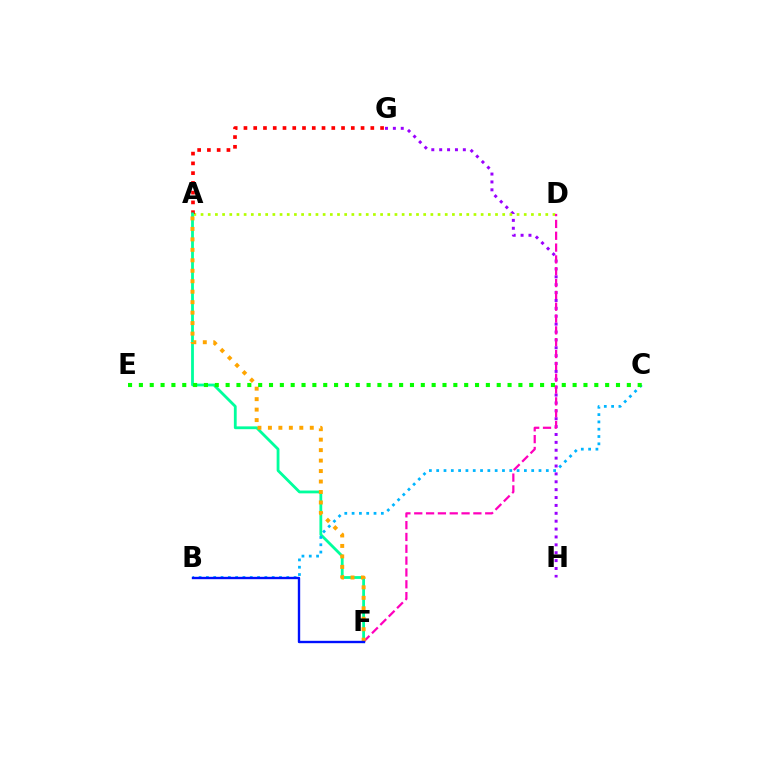{('G', 'H'): [{'color': '#9b00ff', 'line_style': 'dotted', 'thickness': 2.14}], ('A', 'D'): [{'color': '#b3ff00', 'line_style': 'dotted', 'thickness': 1.95}], ('A', 'G'): [{'color': '#ff0000', 'line_style': 'dotted', 'thickness': 2.65}], ('D', 'F'): [{'color': '#ff00bd', 'line_style': 'dashed', 'thickness': 1.61}], ('A', 'F'): [{'color': '#00ff9d', 'line_style': 'solid', 'thickness': 2.02}, {'color': '#ffa500', 'line_style': 'dotted', 'thickness': 2.84}], ('B', 'C'): [{'color': '#00b5ff', 'line_style': 'dotted', 'thickness': 1.99}], ('C', 'E'): [{'color': '#08ff00', 'line_style': 'dotted', 'thickness': 2.95}], ('B', 'F'): [{'color': '#0010ff', 'line_style': 'solid', 'thickness': 1.71}]}